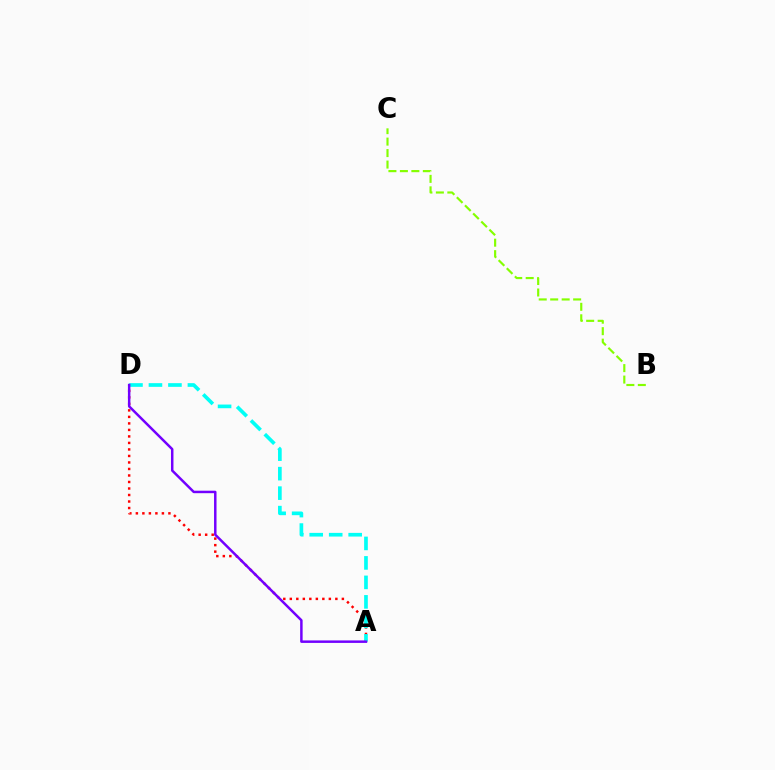{('A', 'D'): [{'color': '#ff0000', 'line_style': 'dotted', 'thickness': 1.77}, {'color': '#00fff6', 'line_style': 'dashed', 'thickness': 2.65}, {'color': '#7200ff', 'line_style': 'solid', 'thickness': 1.79}], ('B', 'C'): [{'color': '#84ff00', 'line_style': 'dashed', 'thickness': 1.56}]}